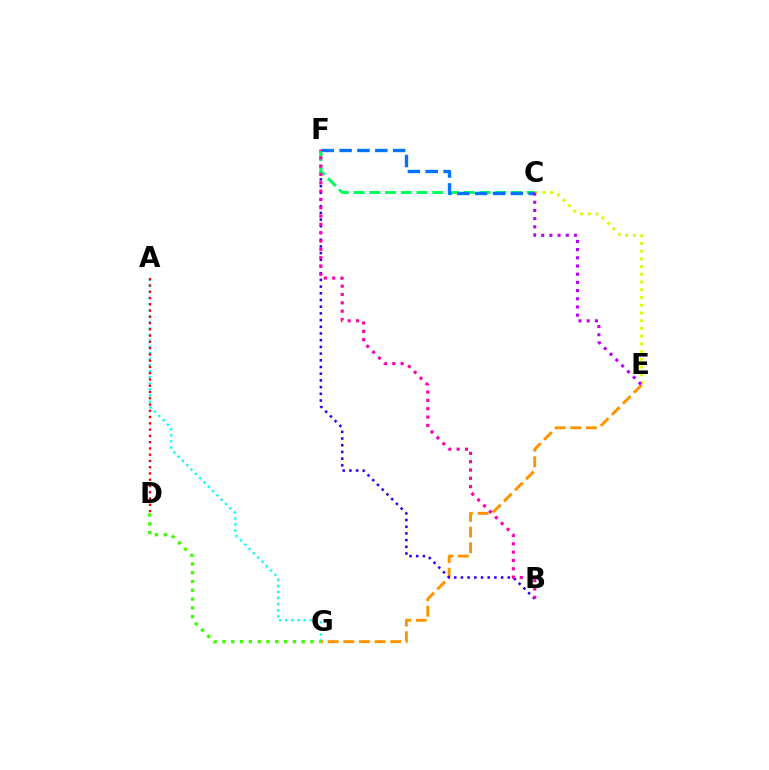{('E', 'G'): [{'color': '#ff9400', 'line_style': 'dashed', 'thickness': 2.12}], ('B', 'F'): [{'color': '#2500ff', 'line_style': 'dotted', 'thickness': 1.82}, {'color': '#ff00ac', 'line_style': 'dotted', 'thickness': 2.26}], ('C', 'F'): [{'color': '#00ff5c', 'line_style': 'dashed', 'thickness': 2.14}, {'color': '#0074ff', 'line_style': 'dashed', 'thickness': 2.43}], ('A', 'G'): [{'color': '#00fff6', 'line_style': 'dotted', 'thickness': 1.65}], ('A', 'D'): [{'color': '#ff0000', 'line_style': 'dotted', 'thickness': 1.7}], ('D', 'G'): [{'color': '#3dff00', 'line_style': 'dotted', 'thickness': 2.39}], ('C', 'E'): [{'color': '#d1ff00', 'line_style': 'dotted', 'thickness': 2.1}, {'color': '#b900ff', 'line_style': 'dotted', 'thickness': 2.23}]}